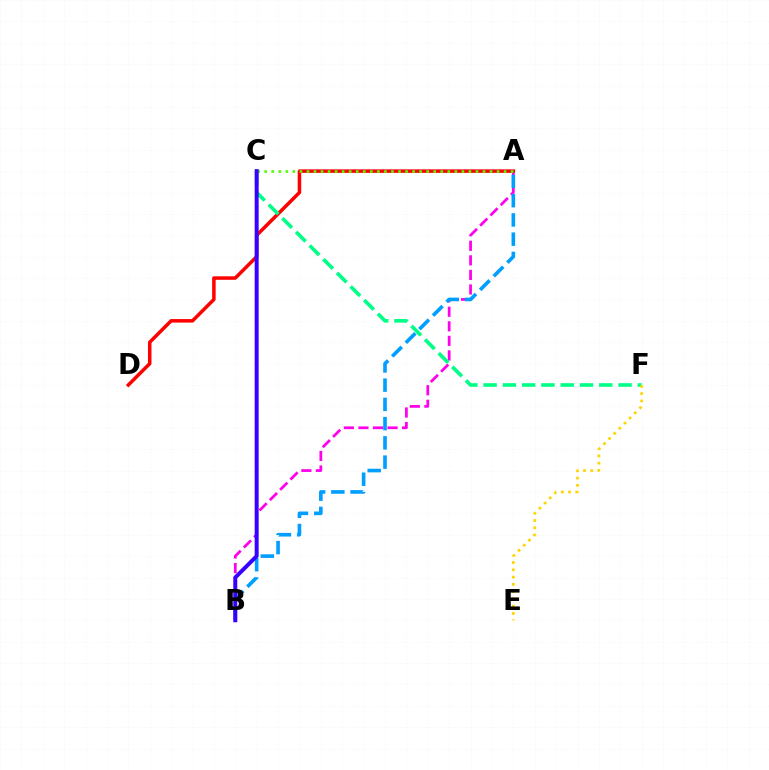{('A', 'B'): [{'color': '#ff00ed', 'line_style': 'dashed', 'thickness': 1.98}, {'color': '#009eff', 'line_style': 'dashed', 'thickness': 2.61}], ('A', 'D'): [{'color': '#ff0000', 'line_style': 'solid', 'thickness': 2.52}], ('A', 'C'): [{'color': '#4fff00', 'line_style': 'dotted', 'thickness': 1.91}], ('C', 'F'): [{'color': '#00ff86', 'line_style': 'dashed', 'thickness': 2.62}], ('B', 'C'): [{'color': '#3700ff', 'line_style': 'solid', 'thickness': 2.86}], ('E', 'F'): [{'color': '#ffd500', 'line_style': 'dotted', 'thickness': 1.97}]}